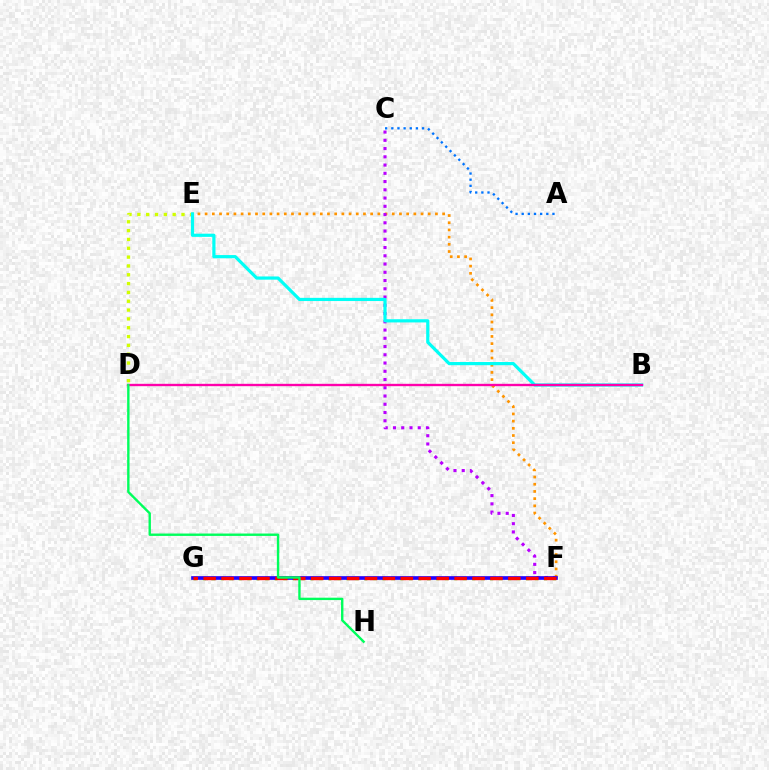{('A', 'C'): [{'color': '#0074ff', 'line_style': 'dotted', 'thickness': 1.67}], ('D', 'E'): [{'color': '#d1ff00', 'line_style': 'dotted', 'thickness': 2.4}], ('E', 'F'): [{'color': '#ff9400', 'line_style': 'dotted', 'thickness': 1.96}], ('C', 'F'): [{'color': '#b900ff', 'line_style': 'dotted', 'thickness': 2.24}], ('F', 'G'): [{'color': '#3dff00', 'line_style': 'dotted', 'thickness': 2.44}, {'color': '#2500ff', 'line_style': 'solid', 'thickness': 2.64}, {'color': '#ff0000', 'line_style': 'dashed', 'thickness': 2.44}], ('B', 'E'): [{'color': '#00fff6', 'line_style': 'solid', 'thickness': 2.3}], ('B', 'D'): [{'color': '#ff00ac', 'line_style': 'solid', 'thickness': 1.7}], ('D', 'H'): [{'color': '#00ff5c', 'line_style': 'solid', 'thickness': 1.72}]}